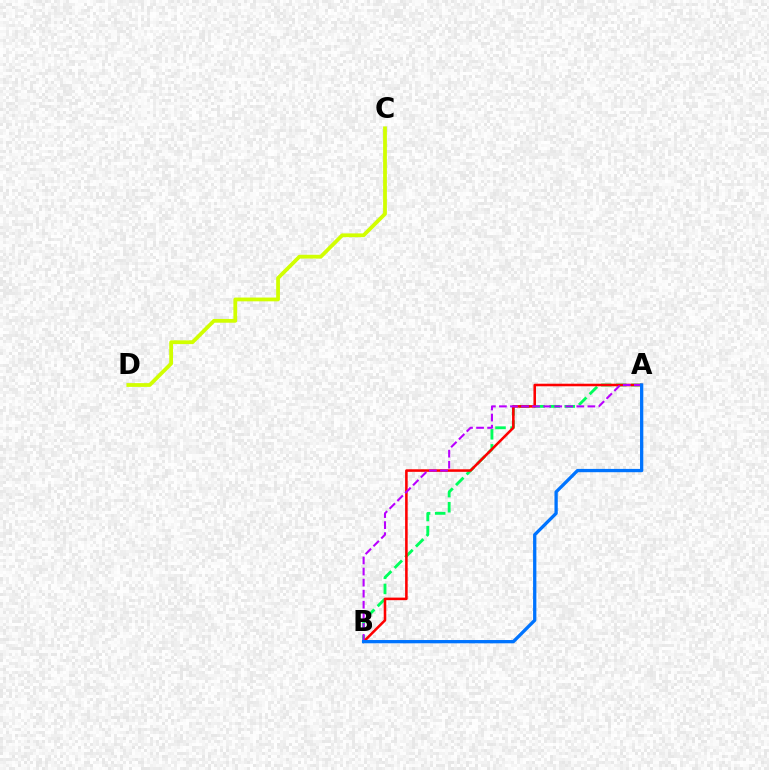{('C', 'D'): [{'color': '#d1ff00', 'line_style': 'solid', 'thickness': 2.71}], ('A', 'B'): [{'color': '#00ff5c', 'line_style': 'dashed', 'thickness': 2.05}, {'color': '#ff0000', 'line_style': 'solid', 'thickness': 1.85}, {'color': '#b900ff', 'line_style': 'dashed', 'thickness': 1.5}, {'color': '#0074ff', 'line_style': 'solid', 'thickness': 2.37}]}